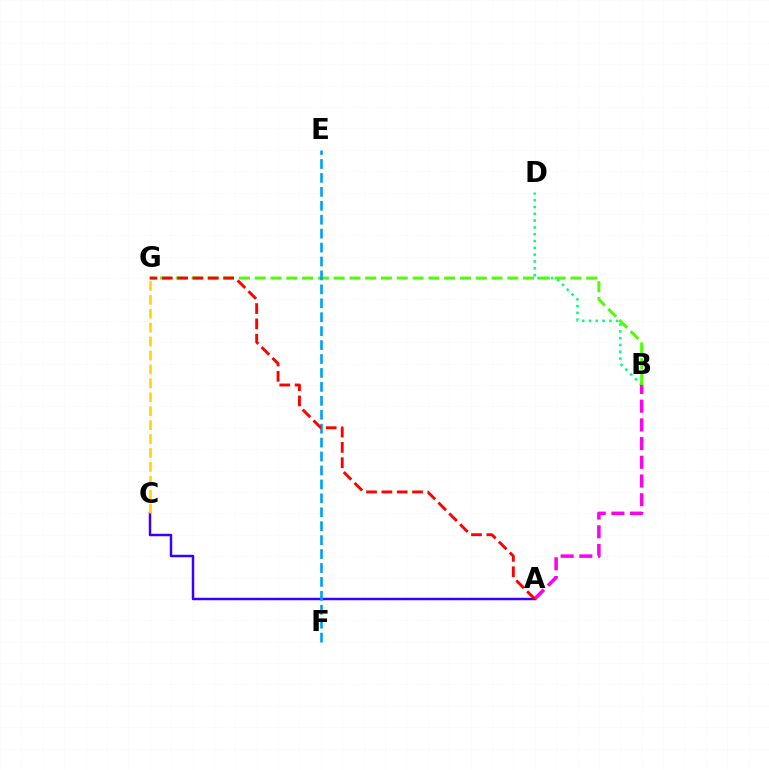{('A', 'C'): [{'color': '#3700ff', 'line_style': 'solid', 'thickness': 1.78}], ('B', 'D'): [{'color': '#00ff86', 'line_style': 'dotted', 'thickness': 1.85}], ('B', 'G'): [{'color': '#4fff00', 'line_style': 'dashed', 'thickness': 2.14}], ('C', 'G'): [{'color': '#ffd500', 'line_style': 'dashed', 'thickness': 1.89}], ('E', 'F'): [{'color': '#009eff', 'line_style': 'dashed', 'thickness': 1.89}], ('A', 'B'): [{'color': '#ff00ed', 'line_style': 'dashed', 'thickness': 2.54}], ('A', 'G'): [{'color': '#ff0000', 'line_style': 'dashed', 'thickness': 2.08}]}